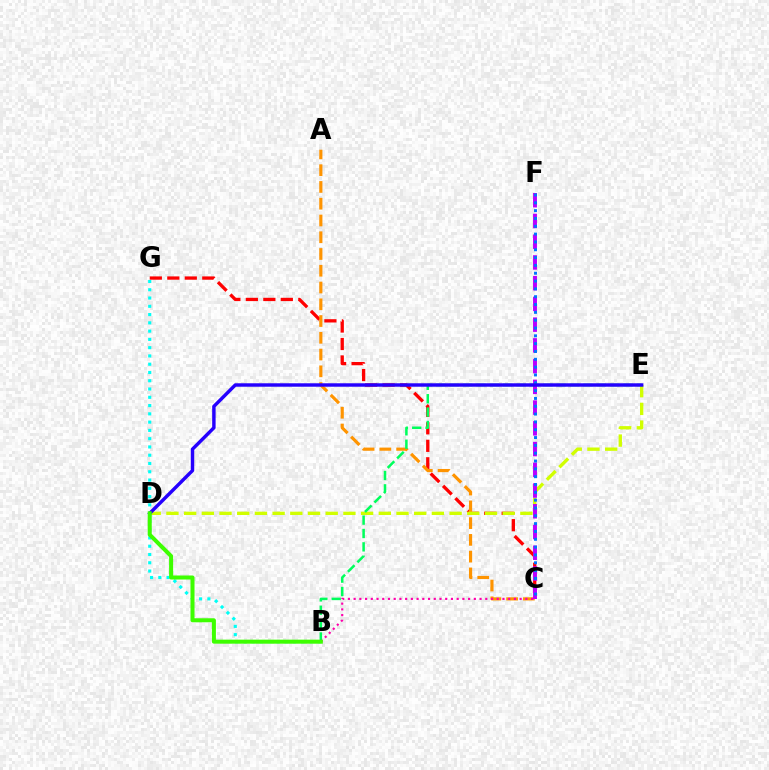{('C', 'G'): [{'color': '#ff0000', 'line_style': 'dashed', 'thickness': 2.38}], ('A', 'C'): [{'color': '#ff9400', 'line_style': 'dashed', 'thickness': 2.28}], ('B', 'G'): [{'color': '#00fff6', 'line_style': 'dotted', 'thickness': 2.25}], ('D', 'E'): [{'color': '#d1ff00', 'line_style': 'dashed', 'thickness': 2.4}, {'color': '#2500ff', 'line_style': 'solid', 'thickness': 2.47}], ('C', 'F'): [{'color': '#b900ff', 'line_style': 'dashed', 'thickness': 2.82}, {'color': '#0074ff', 'line_style': 'dotted', 'thickness': 2.13}], ('B', 'E'): [{'color': '#00ff5c', 'line_style': 'dashed', 'thickness': 1.82}], ('B', 'C'): [{'color': '#ff00ac', 'line_style': 'dotted', 'thickness': 1.56}], ('B', 'D'): [{'color': '#3dff00', 'line_style': 'solid', 'thickness': 2.9}]}